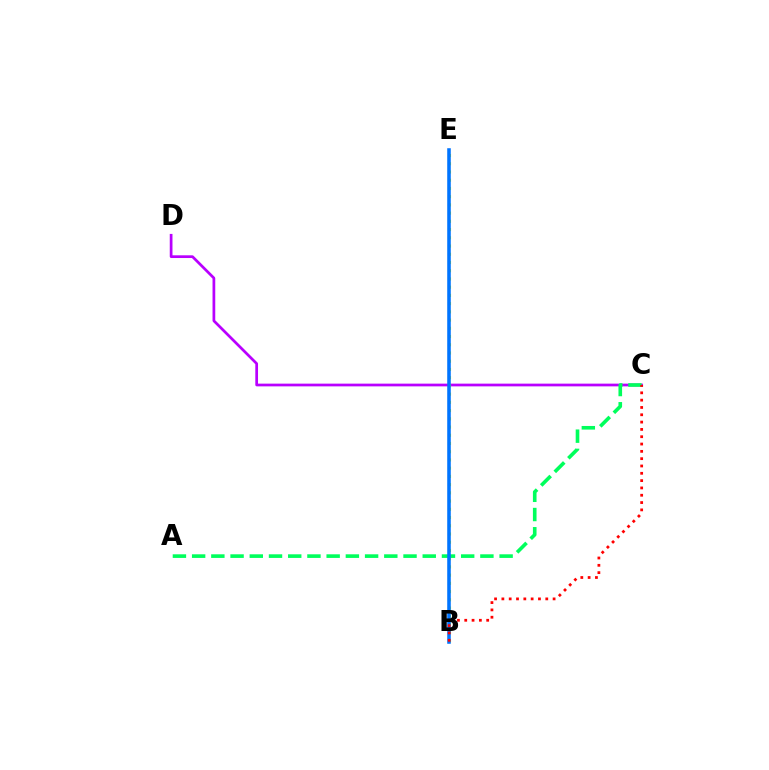{('C', 'D'): [{'color': '#b900ff', 'line_style': 'solid', 'thickness': 1.96}], ('B', 'E'): [{'color': '#d1ff00', 'line_style': 'dotted', 'thickness': 2.24}, {'color': '#0074ff', 'line_style': 'solid', 'thickness': 2.56}], ('A', 'C'): [{'color': '#00ff5c', 'line_style': 'dashed', 'thickness': 2.61}], ('B', 'C'): [{'color': '#ff0000', 'line_style': 'dotted', 'thickness': 1.99}]}